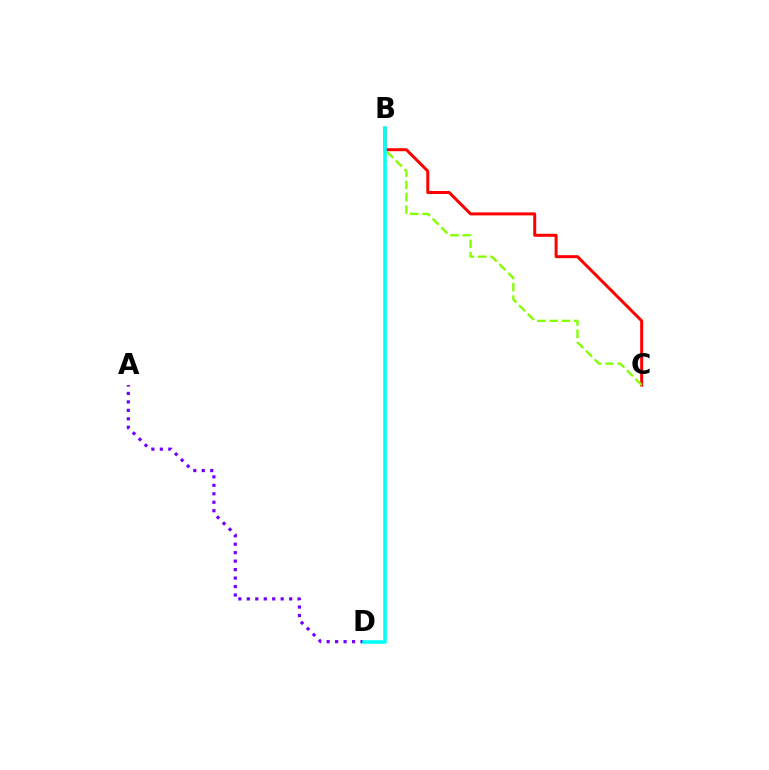{('B', 'C'): [{'color': '#ff0000', 'line_style': 'solid', 'thickness': 2.15}, {'color': '#84ff00', 'line_style': 'dashed', 'thickness': 1.67}], ('A', 'D'): [{'color': '#7200ff', 'line_style': 'dotted', 'thickness': 2.3}], ('B', 'D'): [{'color': '#00fff6', 'line_style': 'solid', 'thickness': 2.56}]}